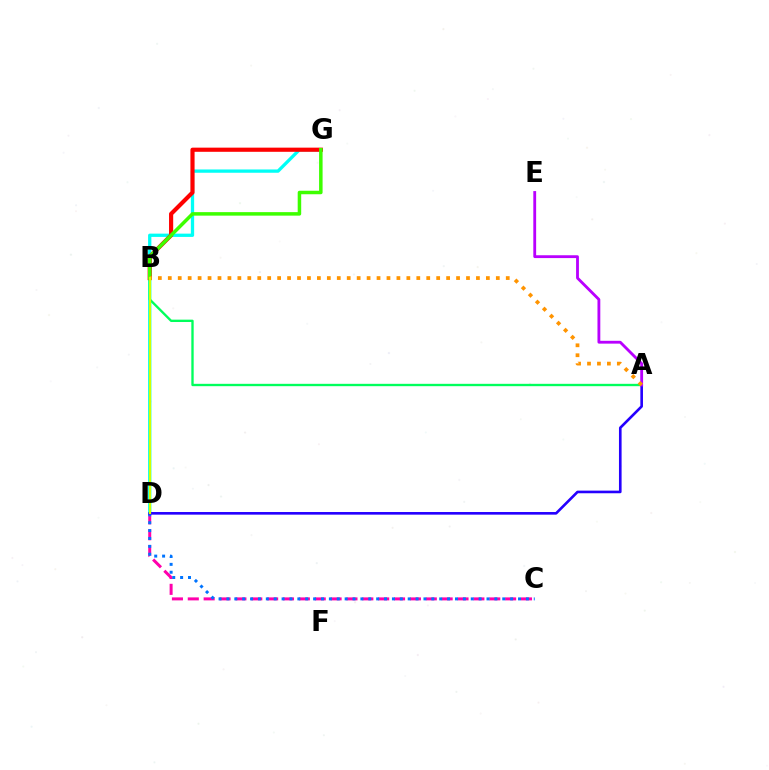{('D', 'G'): [{'color': '#00fff6', 'line_style': 'solid', 'thickness': 2.37}], ('C', 'D'): [{'color': '#ff00ac', 'line_style': 'dashed', 'thickness': 2.16}, {'color': '#0074ff', 'line_style': 'dotted', 'thickness': 2.14}], ('A', 'B'): [{'color': '#00ff5c', 'line_style': 'solid', 'thickness': 1.69}, {'color': '#ff9400', 'line_style': 'dotted', 'thickness': 2.7}], ('B', 'G'): [{'color': '#ff0000', 'line_style': 'solid', 'thickness': 2.99}, {'color': '#3dff00', 'line_style': 'solid', 'thickness': 2.52}], ('A', 'D'): [{'color': '#2500ff', 'line_style': 'solid', 'thickness': 1.89}], ('A', 'E'): [{'color': '#b900ff', 'line_style': 'solid', 'thickness': 2.04}], ('B', 'D'): [{'color': '#d1ff00', 'line_style': 'solid', 'thickness': 1.58}]}